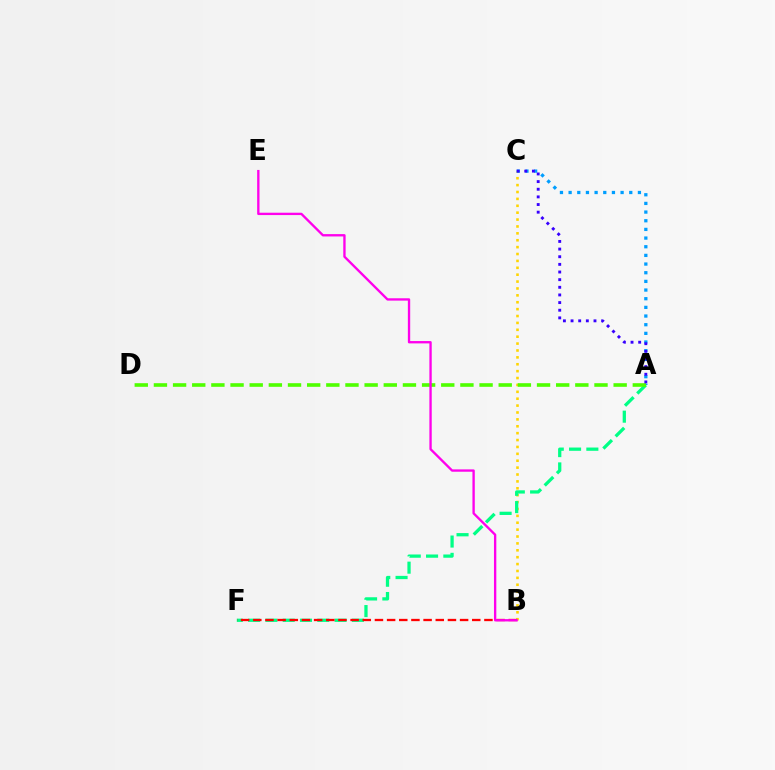{('B', 'C'): [{'color': '#ffd500', 'line_style': 'dotted', 'thickness': 1.87}], ('A', 'F'): [{'color': '#00ff86', 'line_style': 'dashed', 'thickness': 2.35}], ('A', 'C'): [{'color': '#009eff', 'line_style': 'dotted', 'thickness': 2.35}, {'color': '#3700ff', 'line_style': 'dotted', 'thickness': 2.08}], ('A', 'D'): [{'color': '#4fff00', 'line_style': 'dashed', 'thickness': 2.6}], ('B', 'F'): [{'color': '#ff0000', 'line_style': 'dashed', 'thickness': 1.65}], ('B', 'E'): [{'color': '#ff00ed', 'line_style': 'solid', 'thickness': 1.69}]}